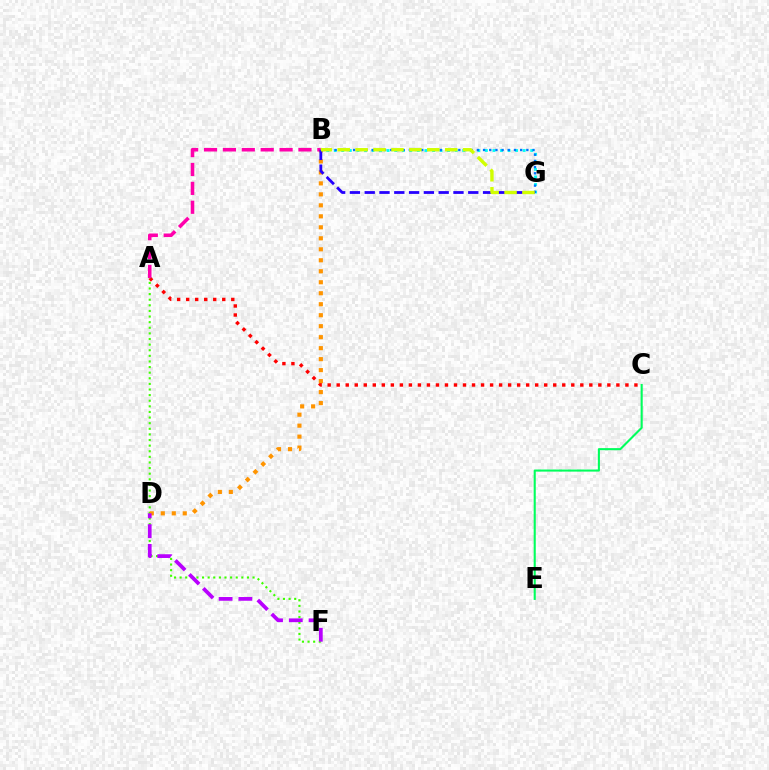{('B', 'G'): [{'color': '#00fff6', 'line_style': 'dotted', 'thickness': 2.05}, {'color': '#0074ff', 'line_style': 'dotted', 'thickness': 1.68}, {'color': '#2500ff', 'line_style': 'dashed', 'thickness': 2.01}, {'color': '#d1ff00', 'line_style': 'dashed', 'thickness': 2.43}], ('A', 'C'): [{'color': '#ff0000', 'line_style': 'dotted', 'thickness': 2.45}], ('C', 'E'): [{'color': '#00ff5c', 'line_style': 'solid', 'thickness': 1.51}], ('A', 'F'): [{'color': '#3dff00', 'line_style': 'dotted', 'thickness': 1.52}], ('B', 'D'): [{'color': '#ff9400', 'line_style': 'dotted', 'thickness': 2.98}], ('A', 'B'): [{'color': '#ff00ac', 'line_style': 'dashed', 'thickness': 2.57}], ('D', 'F'): [{'color': '#b900ff', 'line_style': 'dashed', 'thickness': 2.68}]}